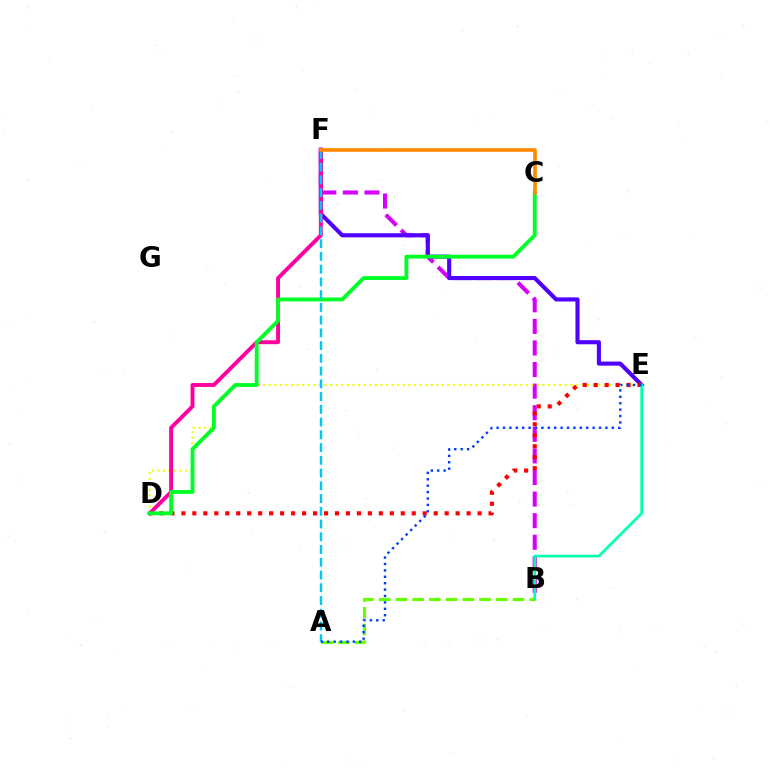{('B', 'F'): [{'color': '#d600ff', 'line_style': 'dashed', 'thickness': 2.93}], ('D', 'E'): [{'color': '#eeff00', 'line_style': 'dotted', 'thickness': 1.52}, {'color': '#ff0000', 'line_style': 'dotted', 'thickness': 2.98}], ('E', 'F'): [{'color': '#4f00ff', 'line_style': 'solid', 'thickness': 2.95}], ('A', 'B'): [{'color': '#66ff00', 'line_style': 'dashed', 'thickness': 2.27}], ('D', 'F'): [{'color': '#ff00a0', 'line_style': 'solid', 'thickness': 2.82}], ('C', 'D'): [{'color': '#00ff27', 'line_style': 'solid', 'thickness': 2.77}], ('A', 'F'): [{'color': '#00c7ff', 'line_style': 'dashed', 'thickness': 1.73}], ('C', 'F'): [{'color': '#ff8800', 'line_style': 'solid', 'thickness': 2.62}], ('B', 'E'): [{'color': '#00ffaf', 'line_style': 'solid', 'thickness': 1.93}], ('A', 'E'): [{'color': '#003fff', 'line_style': 'dotted', 'thickness': 1.74}]}